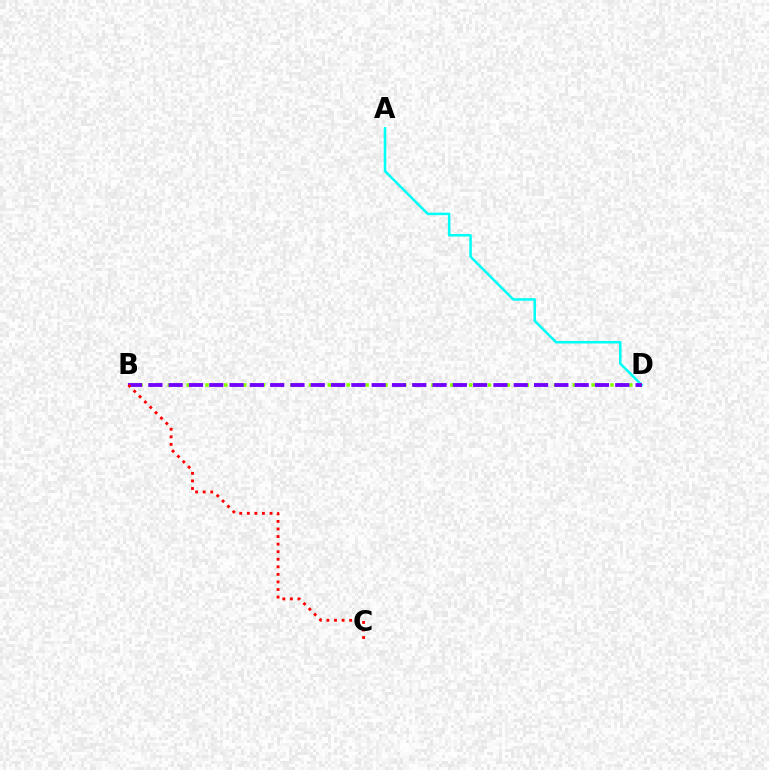{('A', 'D'): [{'color': '#00fff6', 'line_style': 'solid', 'thickness': 1.82}], ('B', 'D'): [{'color': '#84ff00', 'line_style': 'dotted', 'thickness': 2.56}, {'color': '#7200ff', 'line_style': 'dashed', 'thickness': 2.76}], ('B', 'C'): [{'color': '#ff0000', 'line_style': 'dotted', 'thickness': 2.06}]}